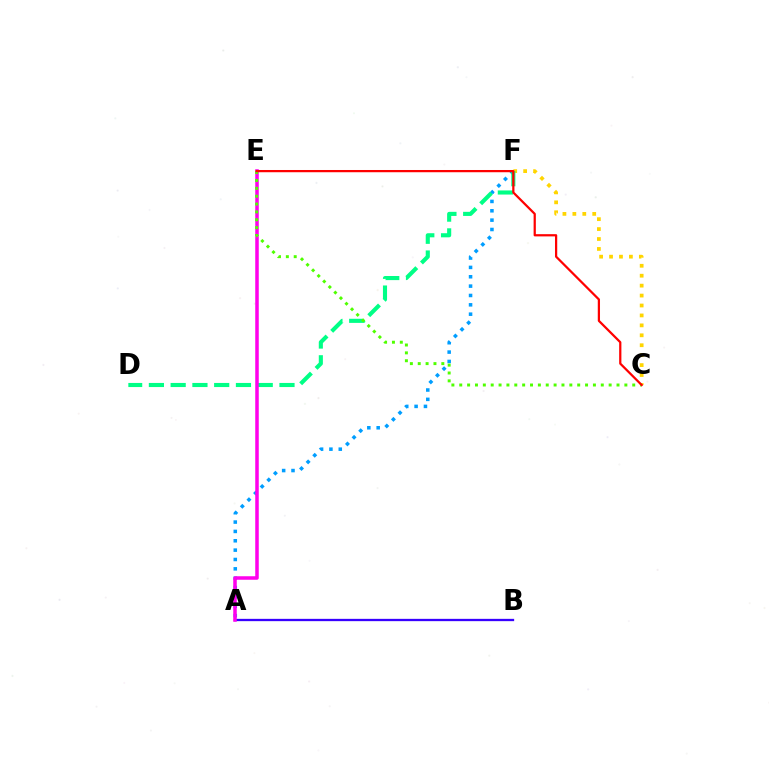{('A', 'F'): [{'color': '#009eff', 'line_style': 'dotted', 'thickness': 2.54}], ('C', 'F'): [{'color': '#ffd500', 'line_style': 'dotted', 'thickness': 2.7}], ('A', 'B'): [{'color': '#3700ff', 'line_style': 'solid', 'thickness': 1.66}], ('D', 'F'): [{'color': '#00ff86', 'line_style': 'dashed', 'thickness': 2.96}], ('A', 'E'): [{'color': '#ff00ed', 'line_style': 'solid', 'thickness': 2.53}], ('C', 'E'): [{'color': '#4fff00', 'line_style': 'dotted', 'thickness': 2.14}, {'color': '#ff0000', 'line_style': 'solid', 'thickness': 1.61}]}